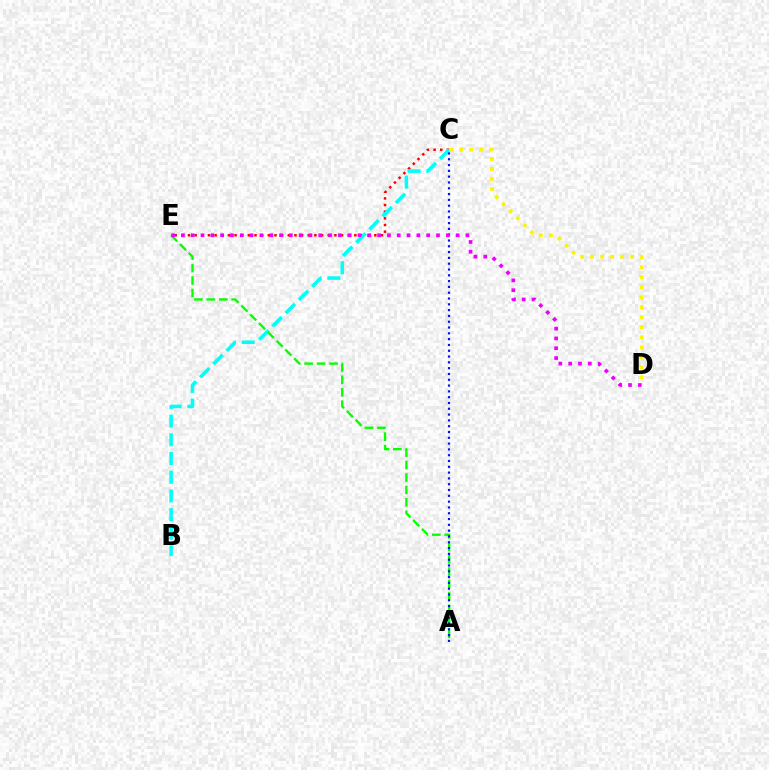{('C', 'E'): [{'color': '#ff0000', 'line_style': 'dotted', 'thickness': 1.81}], ('B', 'C'): [{'color': '#00fff6', 'line_style': 'dashed', 'thickness': 2.54}], ('A', 'E'): [{'color': '#08ff00', 'line_style': 'dashed', 'thickness': 1.69}], ('C', 'D'): [{'color': '#fcf500', 'line_style': 'dotted', 'thickness': 2.72}], ('A', 'C'): [{'color': '#0010ff', 'line_style': 'dotted', 'thickness': 1.58}], ('D', 'E'): [{'color': '#ee00ff', 'line_style': 'dotted', 'thickness': 2.67}]}